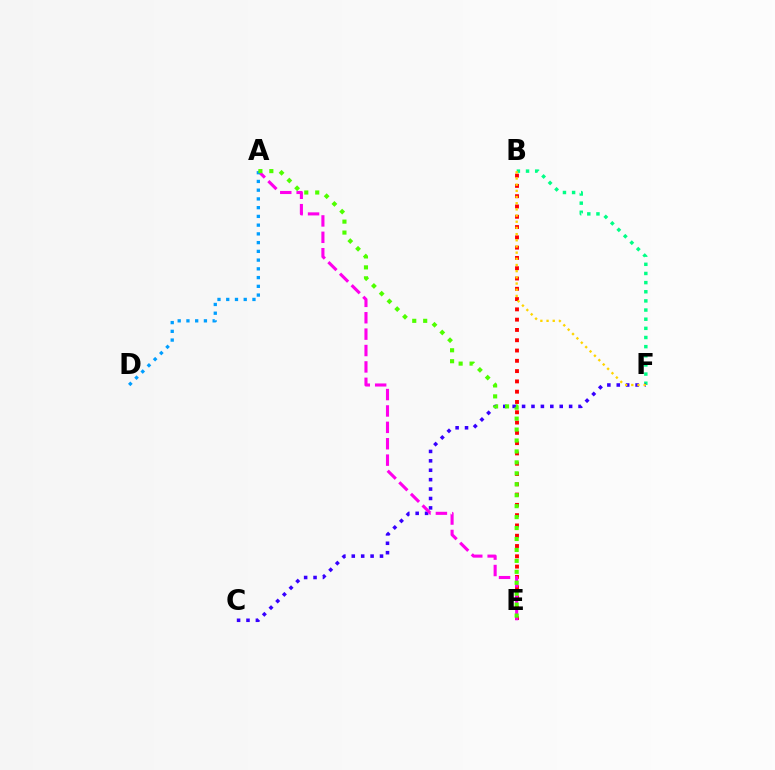{('B', 'E'): [{'color': '#ff0000', 'line_style': 'dotted', 'thickness': 2.8}], ('B', 'F'): [{'color': '#00ff86', 'line_style': 'dotted', 'thickness': 2.49}, {'color': '#ffd500', 'line_style': 'dotted', 'thickness': 1.68}], ('C', 'F'): [{'color': '#3700ff', 'line_style': 'dotted', 'thickness': 2.56}], ('A', 'E'): [{'color': '#ff00ed', 'line_style': 'dashed', 'thickness': 2.23}, {'color': '#4fff00', 'line_style': 'dotted', 'thickness': 2.97}], ('A', 'D'): [{'color': '#009eff', 'line_style': 'dotted', 'thickness': 2.37}]}